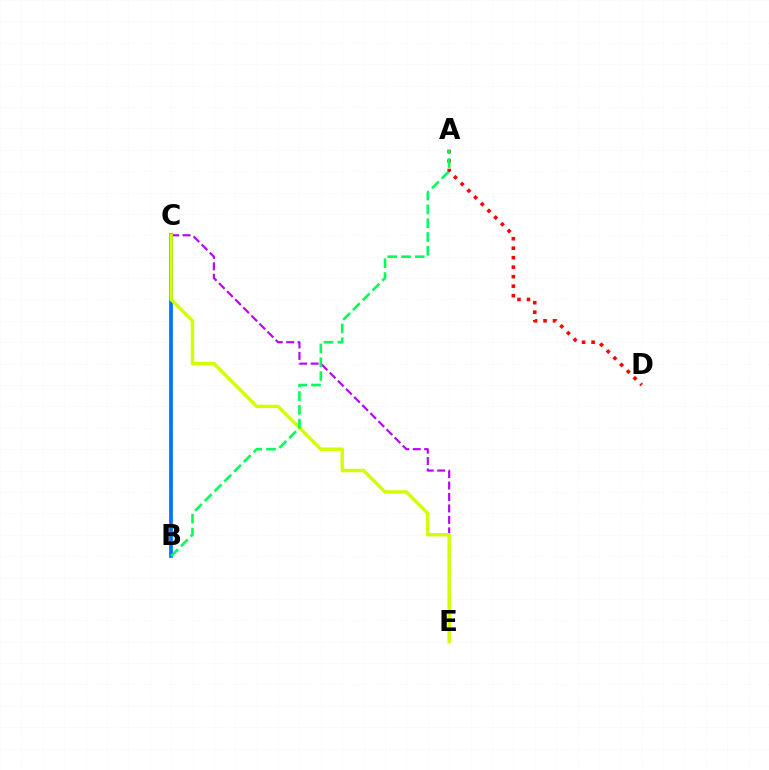{('B', 'C'): [{'color': '#0074ff', 'line_style': 'solid', 'thickness': 2.69}], ('C', 'E'): [{'color': '#b900ff', 'line_style': 'dashed', 'thickness': 1.56}, {'color': '#d1ff00', 'line_style': 'solid', 'thickness': 2.46}], ('A', 'D'): [{'color': '#ff0000', 'line_style': 'dotted', 'thickness': 2.58}], ('A', 'B'): [{'color': '#00ff5c', 'line_style': 'dashed', 'thickness': 1.88}]}